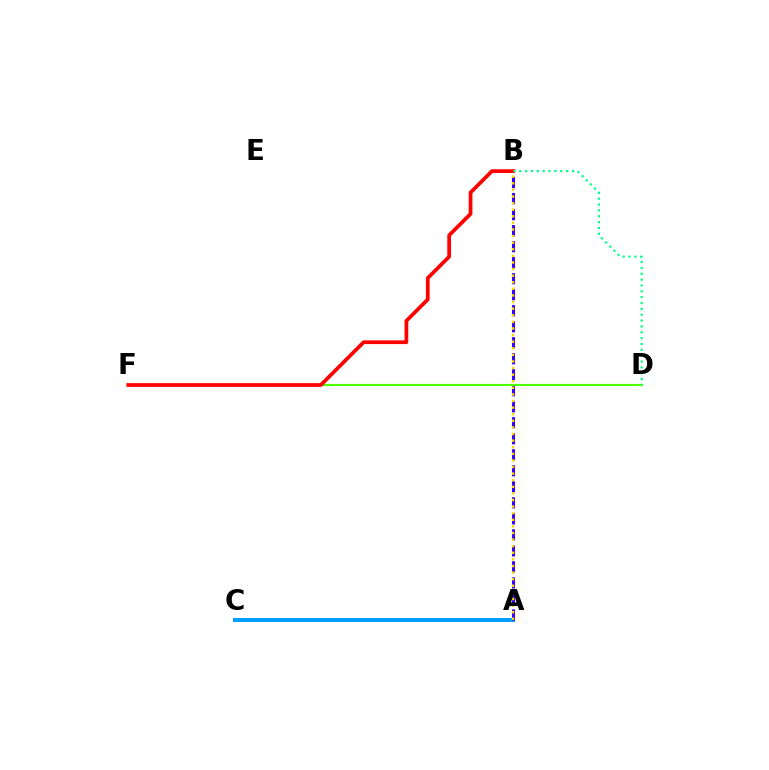{('A', 'C'): [{'color': '#ff00ed', 'line_style': 'dashed', 'thickness': 1.69}, {'color': '#009eff', 'line_style': 'solid', 'thickness': 2.89}], ('A', 'B'): [{'color': '#3700ff', 'line_style': 'dashed', 'thickness': 2.17}, {'color': '#ffd500', 'line_style': 'dotted', 'thickness': 1.79}], ('D', 'F'): [{'color': '#4fff00', 'line_style': 'solid', 'thickness': 1.54}], ('B', 'F'): [{'color': '#ff0000', 'line_style': 'solid', 'thickness': 2.68}], ('B', 'D'): [{'color': '#00ff86', 'line_style': 'dotted', 'thickness': 1.59}]}